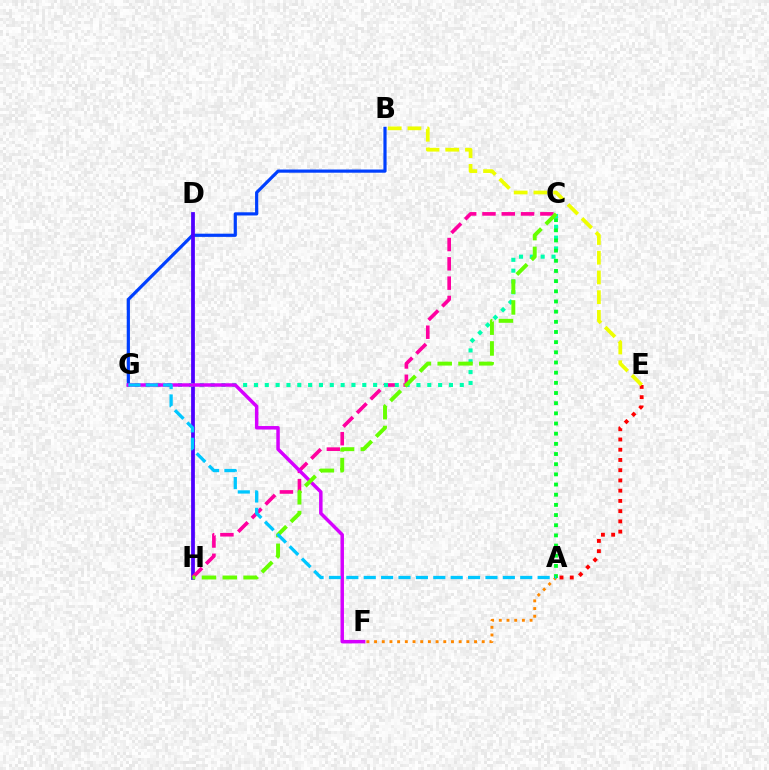{('B', 'G'): [{'color': '#003fff', 'line_style': 'solid', 'thickness': 2.3}], ('D', 'H'): [{'color': '#4f00ff', 'line_style': 'solid', 'thickness': 2.71}], ('C', 'H'): [{'color': '#ff00a0', 'line_style': 'dashed', 'thickness': 2.62}, {'color': '#66ff00', 'line_style': 'dashed', 'thickness': 2.83}], ('C', 'G'): [{'color': '#00ffaf', 'line_style': 'dotted', 'thickness': 2.94}], ('F', 'G'): [{'color': '#d600ff', 'line_style': 'solid', 'thickness': 2.51}], ('A', 'F'): [{'color': '#ff8800', 'line_style': 'dotted', 'thickness': 2.09}], ('A', 'E'): [{'color': '#ff0000', 'line_style': 'dotted', 'thickness': 2.78}], ('A', 'C'): [{'color': '#00ff27', 'line_style': 'dotted', 'thickness': 2.76}], ('B', 'E'): [{'color': '#eeff00', 'line_style': 'dashed', 'thickness': 2.68}], ('A', 'G'): [{'color': '#00c7ff', 'line_style': 'dashed', 'thickness': 2.36}]}